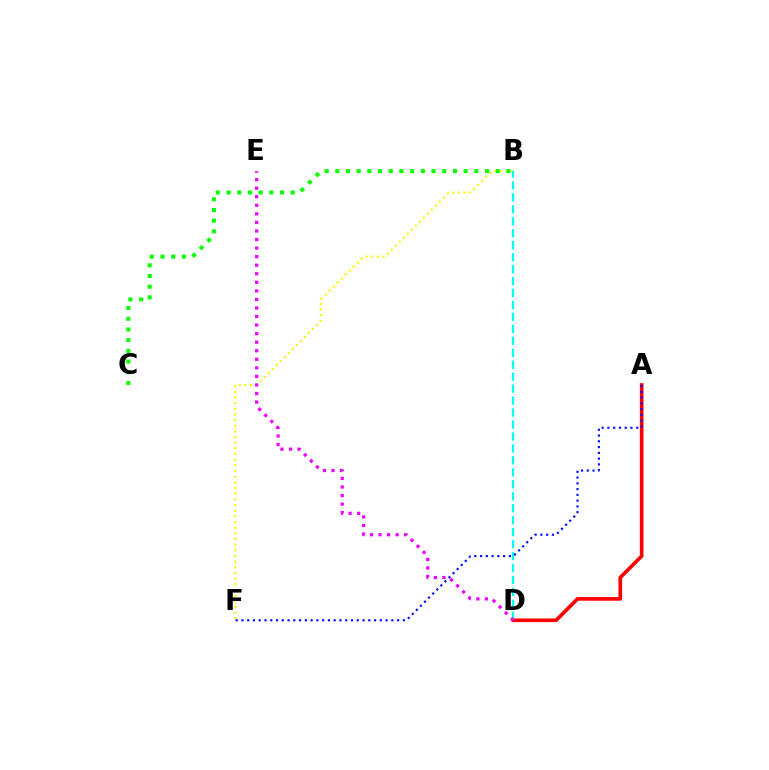{('B', 'F'): [{'color': '#fcf500', 'line_style': 'dotted', 'thickness': 1.54}], ('A', 'D'): [{'color': '#ff0000', 'line_style': 'solid', 'thickness': 2.63}], ('B', 'C'): [{'color': '#08ff00', 'line_style': 'dotted', 'thickness': 2.91}], ('B', 'D'): [{'color': '#00fff6', 'line_style': 'dashed', 'thickness': 1.62}], ('D', 'E'): [{'color': '#ee00ff', 'line_style': 'dotted', 'thickness': 2.32}], ('A', 'F'): [{'color': '#0010ff', 'line_style': 'dotted', 'thickness': 1.57}]}